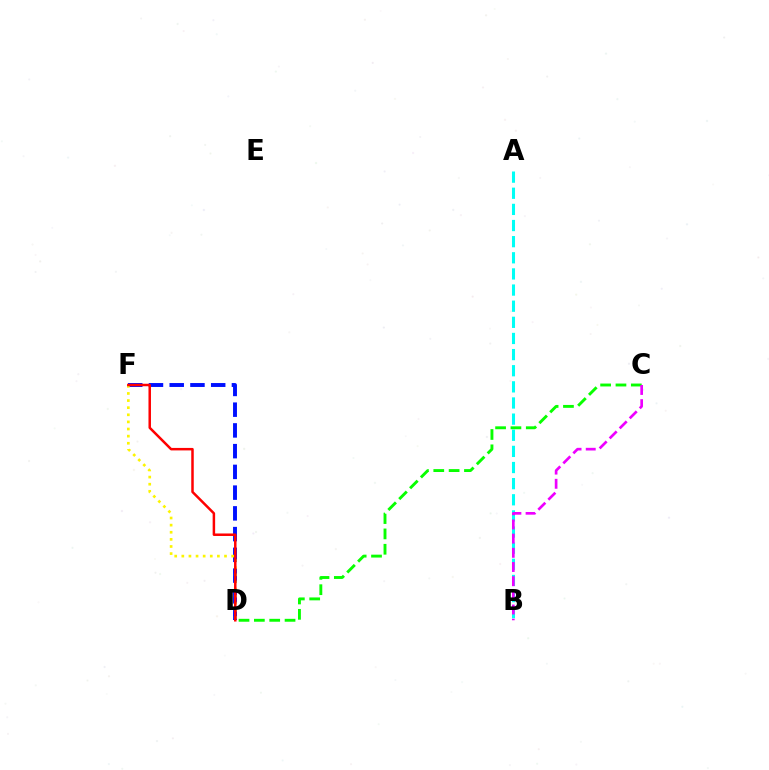{('D', 'F'): [{'color': '#0010ff', 'line_style': 'dashed', 'thickness': 2.82}, {'color': '#fcf500', 'line_style': 'dotted', 'thickness': 1.93}, {'color': '#ff0000', 'line_style': 'solid', 'thickness': 1.79}], ('A', 'B'): [{'color': '#00fff6', 'line_style': 'dashed', 'thickness': 2.19}], ('C', 'D'): [{'color': '#08ff00', 'line_style': 'dashed', 'thickness': 2.08}], ('B', 'C'): [{'color': '#ee00ff', 'line_style': 'dashed', 'thickness': 1.93}]}